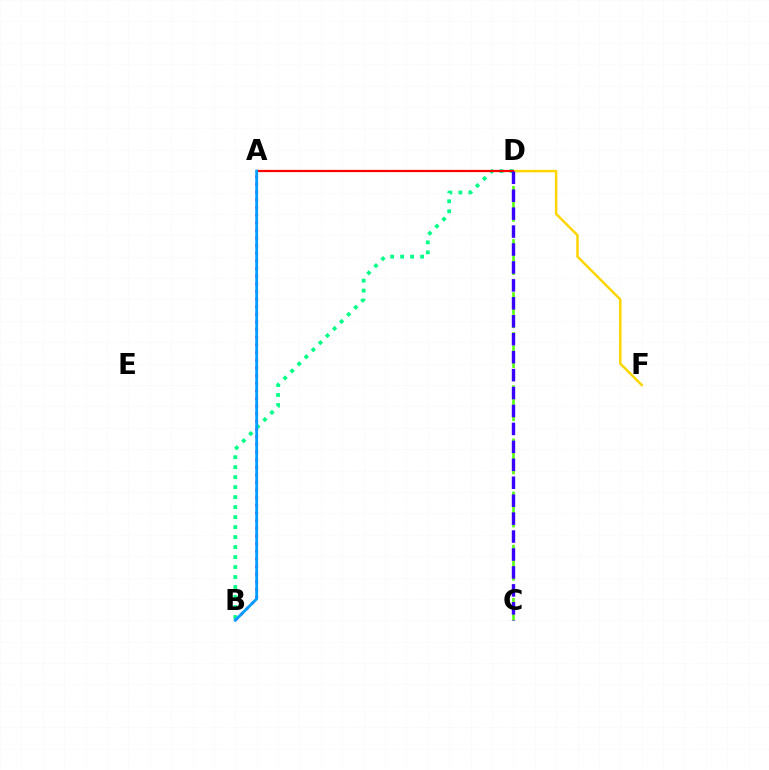{('B', 'D'): [{'color': '#00ff86', 'line_style': 'dotted', 'thickness': 2.71}], ('A', 'B'): [{'color': '#ff00ed', 'line_style': 'dotted', 'thickness': 2.08}, {'color': '#009eff', 'line_style': 'solid', 'thickness': 2.04}], ('D', 'F'): [{'color': '#ffd500', 'line_style': 'solid', 'thickness': 1.78}], ('A', 'D'): [{'color': '#ff0000', 'line_style': 'solid', 'thickness': 1.61}], ('C', 'D'): [{'color': '#4fff00', 'line_style': 'dashed', 'thickness': 1.81}, {'color': '#3700ff', 'line_style': 'dashed', 'thickness': 2.44}]}